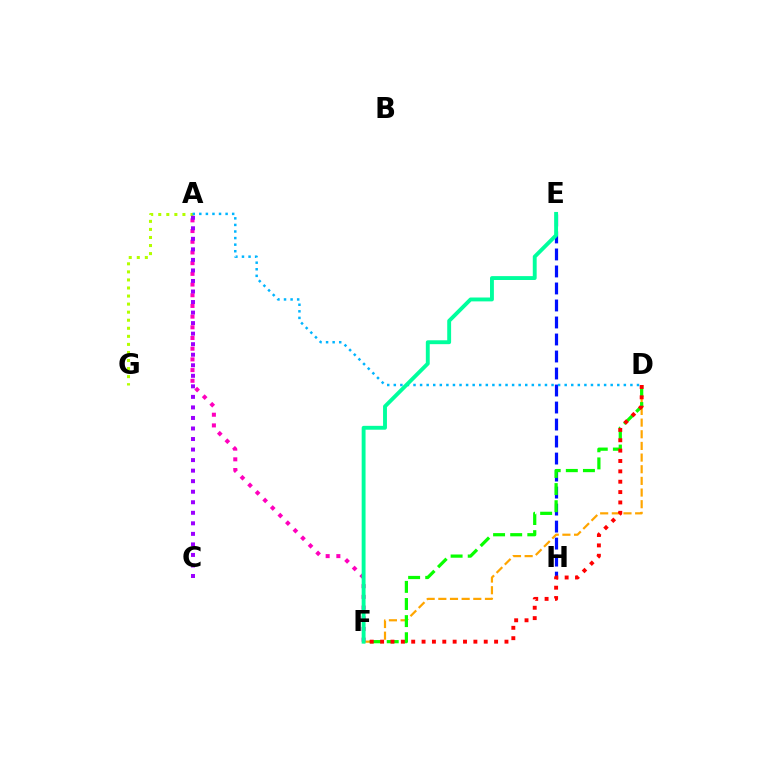{('D', 'F'): [{'color': '#ffa500', 'line_style': 'dashed', 'thickness': 1.58}, {'color': '#08ff00', 'line_style': 'dashed', 'thickness': 2.32}, {'color': '#ff0000', 'line_style': 'dotted', 'thickness': 2.82}], ('E', 'H'): [{'color': '#0010ff', 'line_style': 'dashed', 'thickness': 2.31}], ('A', 'G'): [{'color': '#b3ff00', 'line_style': 'dotted', 'thickness': 2.19}], ('A', 'D'): [{'color': '#00b5ff', 'line_style': 'dotted', 'thickness': 1.79}], ('A', 'F'): [{'color': '#ff00bd', 'line_style': 'dotted', 'thickness': 2.91}], ('E', 'F'): [{'color': '#00ff9d', 'line_style': 'solid', 'thickness': 2.79}], ('A', 'C'): [{'color': '#9b00ff', 'line_style': 'dotted', 'thickness': 2.86}]}